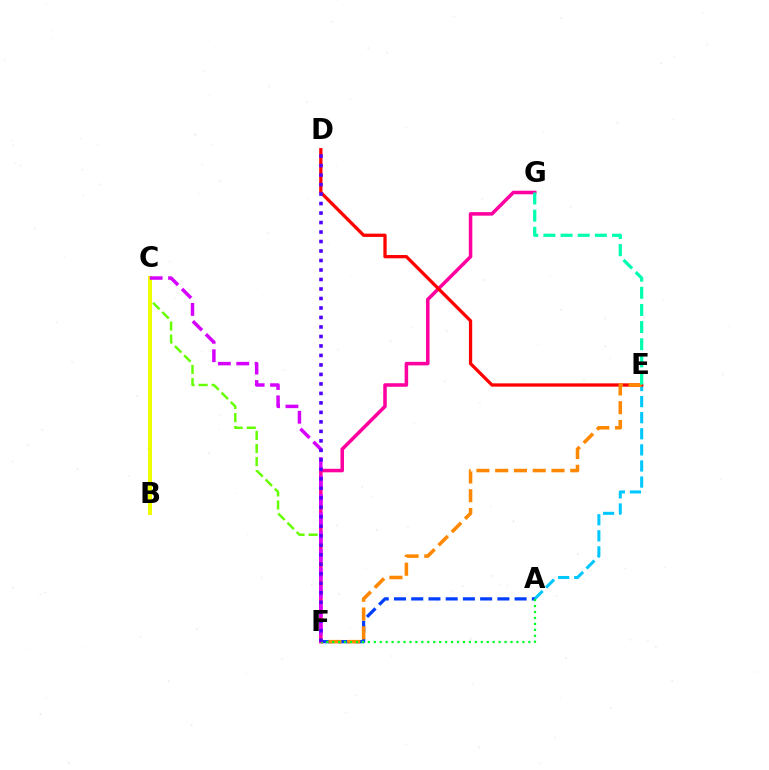{('C', 'F'): [{'color': '#66ff00', 'line_style': 'dashed', 'thickness': 1.78}, {'color': '#d600ff', 'line_style': 'dashed', 'thickness': 2.5}], ('F', 'G'): [{'color': '#ff00a0', 'line_style': 'solid', 'thickness': 2.55}], ('A', 'E'): [{'color': '#00c7ff', 'line_style': 'dashed', 'thickness': 2.19}], ('D', 'E'): [{'color': '#ff0000', 'line_style': 'solid', 'thickness': 2.36}], ('A', 'F'): [{'color': '#003fff', 'line_style': 'dashed', 'thickness': 2.34}, {'color': '#00ff27', 'line_style': 'dotted', 'thickness': 1.61}], ('B', 'C'): [{'color': '#eeff00', 'line_style': 'solid', 'thickness': 2.86}], ('E', 'F'): [{'color': '#ff8800', 'line_style': 'dashed', 'thickness': 2.55}], ('D', 'F'): [{'color': '#4f00ff', 'line_style': 'dotted', 'thickness': 2.58}], ('E', 'G'): [{'color': '#00ffaf', 'line_style': 'dashed', 'thickness': 2.33}]}